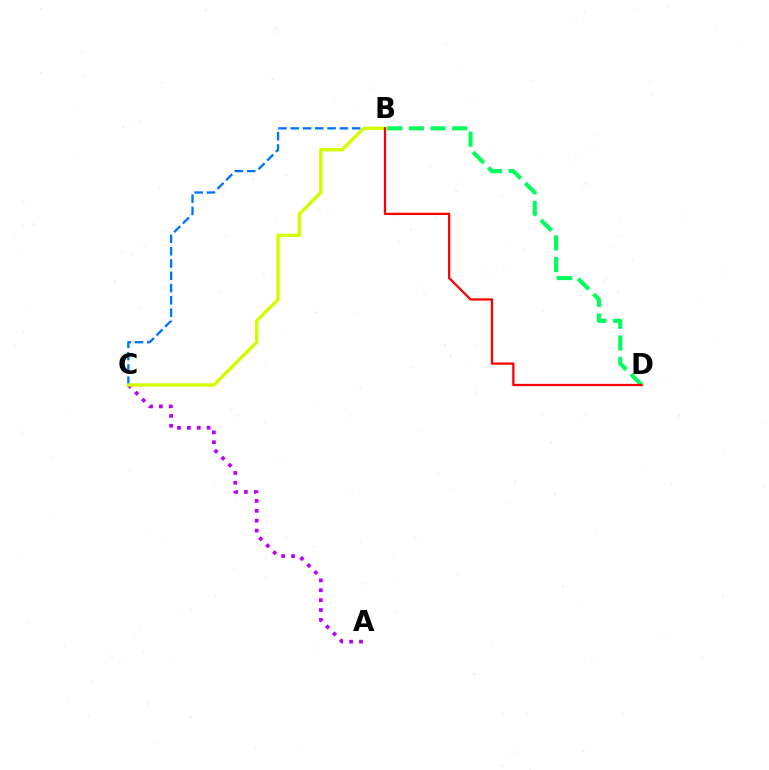{('A', 'C'): [{'color': '#b900ff', 'line_style': 'dotted', 'thickness': 2.68}], ('B', 'D'): [{'color': '#00ff5c', 'line_style': 'dashed', 'thickness': 2.94}, {'color': '#ff0000', 'line_style': 'solid', 'thickness': 1.63}], ('B', 'C'): [{'color': '#0074ff', 'line_style': 'dashed', 'thickness': 1.67}, {'color': '#d1ff00', 'line_style': 'solid', 'thickness': 2.43}]}